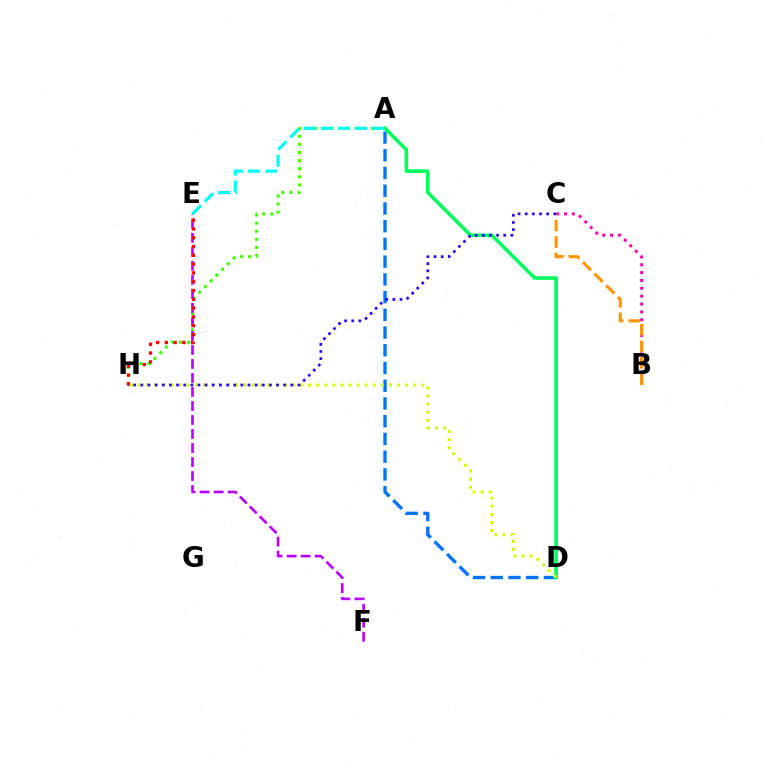{('A', 'D'): [{'color': '#0074ff', 'line_style': 'dashed', 'thickness': 2.41}, {'color': '#00ff5c', 'line_style': 'solid', 'thickness': 2.59}], ('B', 'C'): [{'color': '#ff00ac', 'line_style': 'dotted', 'thickness': 2.13}, {'color': '#ff9400', 'line_style': 'dashed', 'thickness': 2.24}], ('A', 'H'): [{'color': '#3dff00', 'line_style': 'dotted', 'thickness': 2.2}], ('E', 'F'): [{'color': '#b900ff', 'line_style': 'dashed', 'thickness': 1.9}], ('E', 'H'): [{'color': '#ff0000', 'line_style': 'dotted', 'thickness': 2.39}], ('D', 'H'): [{'color': '#d1ff00', 'line_style': 'dotted', 'thickness': 2.2}], ('C', 'H'): [{'color': '#2500ff', 'line_style': 'dotted', 'thickness': 1.94}], ('A', 'E'): [{'color': '#00fff6', 'line_style': 'dashed', 'thickness': 2.33}]}